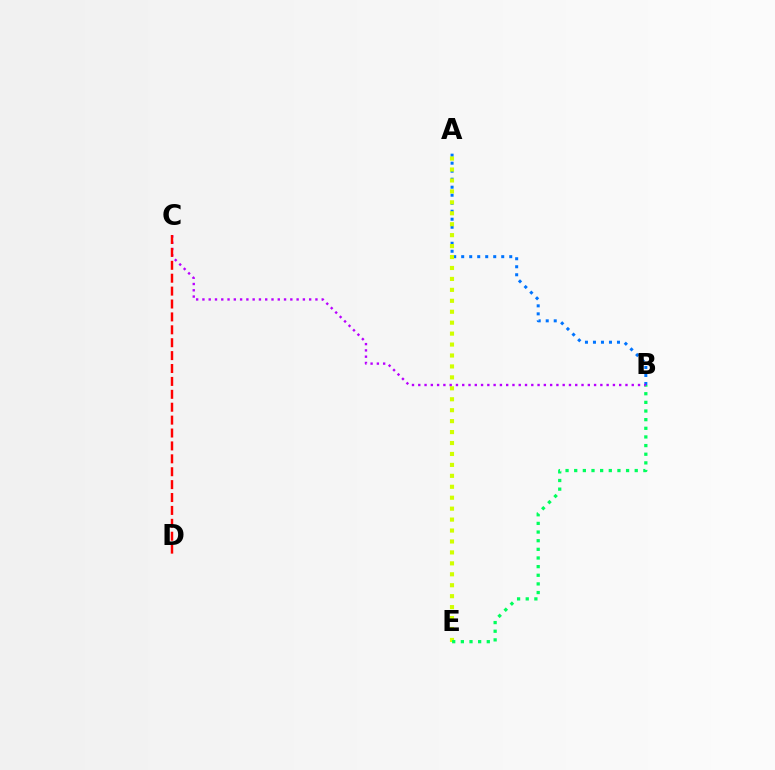{('A', 'B'): [{'color': '#0074ff', 'line_style': 'dotted', 'thickness': 2.18}], ('A', 'E'): [{'color': '#d1ff00', 'line_style': 'dotted', 'thickness': 2.97}], ('B', 'E'): [{'color': '#00ff5c', 'line_style': 'dotted', 'thickness': 2.35}], ('B', 'C'): [{'color': '#b900ff', 'line_style': 'dotted', 'thickness': 1.71}], ('C', 'D'): [{'color': '#ff0000', 'line_style': 'dashed', 'thickness': 1.75}]}